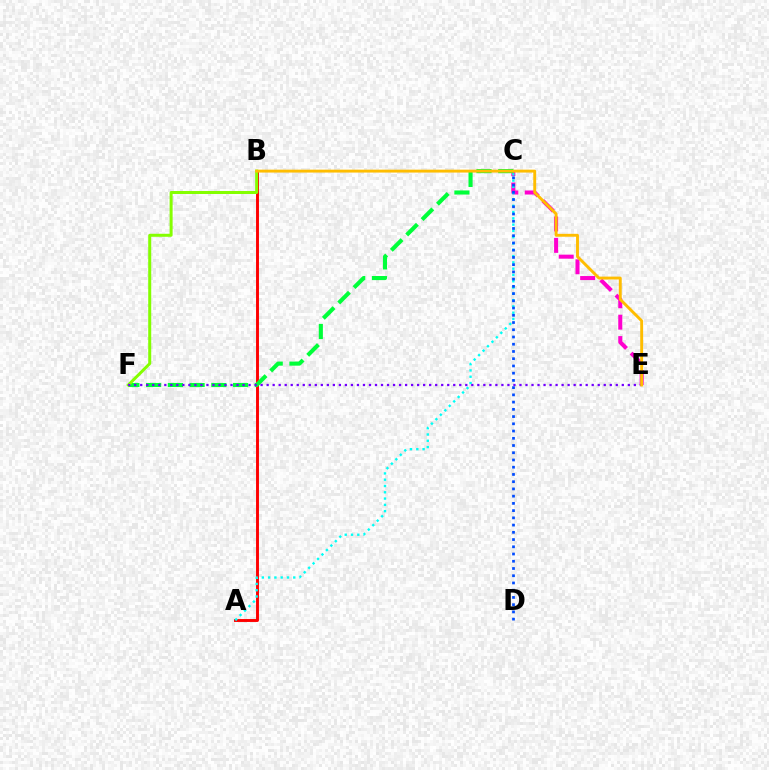{('A', 'B'): [{'color': '#ff0000', 'line_style': 'solid', 'thickness': 2.1}], ('C', 'E'): [{'color': '#ff00cf', 'line_style': 'dashed', 'thickness': 2.91}], ('A', 'C'): [{'color': '#00fff6', 'line_style': 'dotted', 'thickness': 1.71}], ('C', 'F'): [{'color': '#00ff39', 'line_style': 'dashed', 'thickness': 2.95}], ('B', 'F'): [{'color': '#84ff00', 'line_style': 'solid', 'thickness': 2.16}], ('E', 'F'): [{'color': '#7200ff', 'line_style': 'dotted', 'thickness': 1.64}], ('C', 'D'): [{'color': '#004bff', 'line_style': 'dotted', 'thickness': 1.97}], ('B', 'E'): [{'color': '#ffbd00', 'line_style': 'solid', 'thickness': 2.09}]}